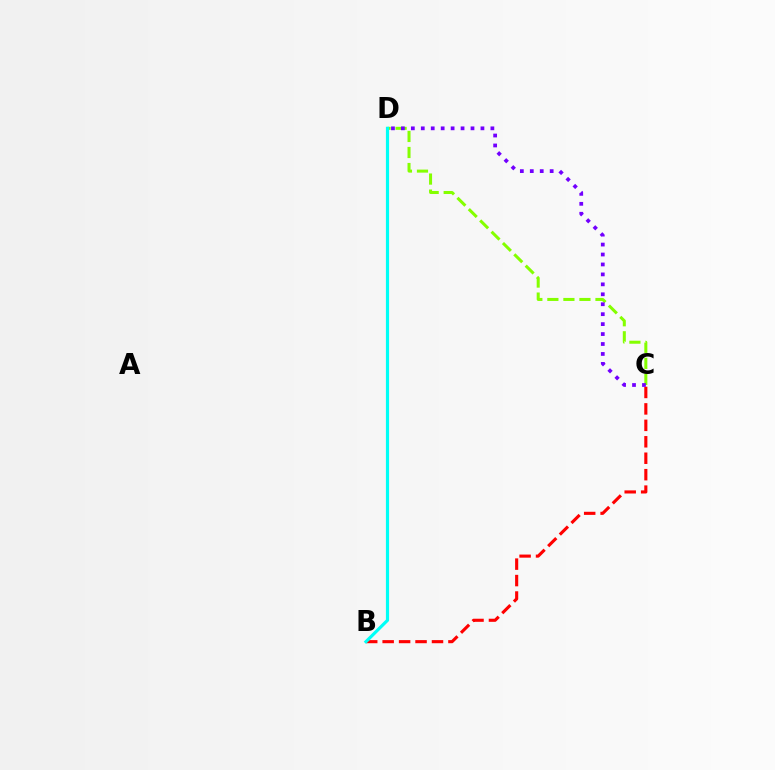{('B', 'C'): [{'color': '#ff0000', 'line_style': 'dashed', 'thickness': 2.23}], ('C', 'D'): [{'color': '#84ff00', 'line_style': 'dashed', 'thickness': 2.18}, {'color': '#7200ff', 'line_style': 'dotted', 'thickness': 2.7}], ('B', 'D'): [{'color': '#00fff6', 'line_style': 'solid', 'thickness': 2.28}]}